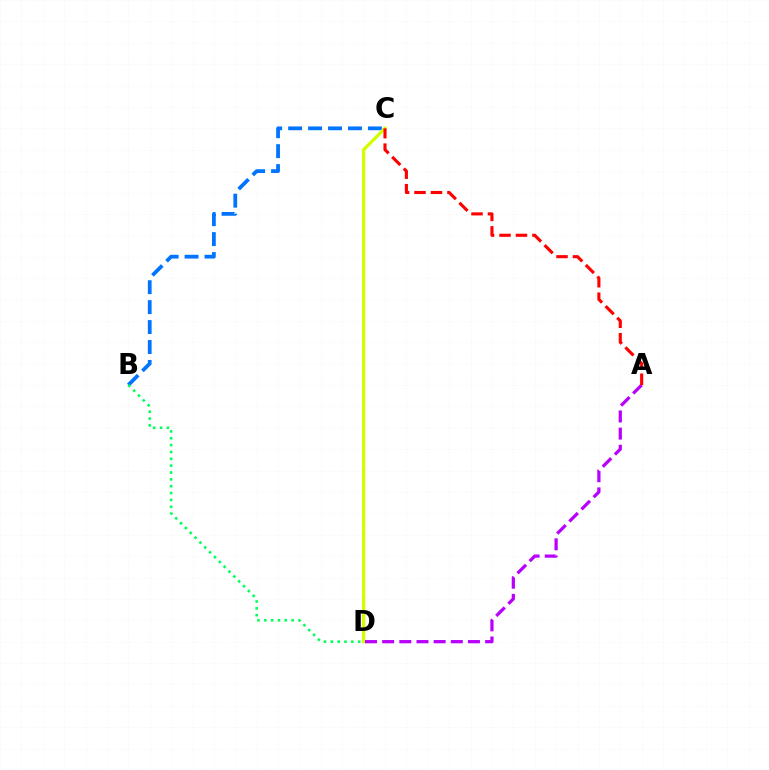{('B', 'C'): [{'color': '#0074ff', 'line_style': 'dashed', 'thickness': 2.71}], ('C', 'D'): [{'color': '#d1ff00', 'line_style': 'solid', 'thickness': 2.35}], ('B', 'D'): [{'color': '#00ff5c', 'line_style': 'dotted', 'thickness': 1.86}], ('A', 'D'): [{'color': '#b900ff', 'line_style': 'dashed', 'thickness': 2.33}], ('A', 'C'): [{'color': '#ff0000', 'line_style': 'dashed', 'thickness': 2.24}]}